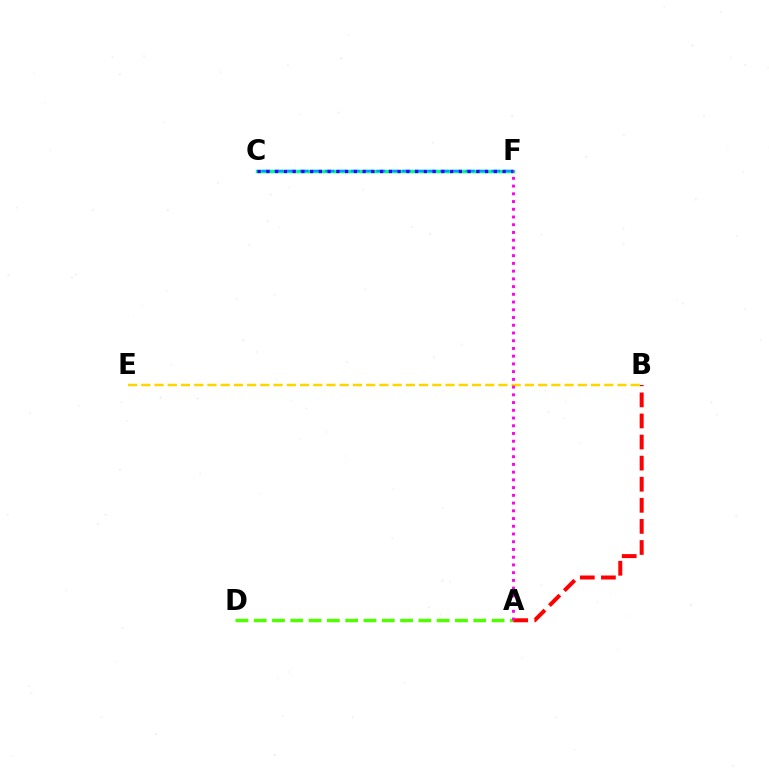{('C', 'F'): [{'color': '#00ff86', 'line_style': 'solid', 'thickness': 2.48}, {'color': '#009eff', 'line_style': 'dashed', 'thickness': 1.74}, {'color': '#3700ff', 'line_style': 'dotted', 'thickness': 2.38}], ('A', 'D'): [{'color': '#4fff00', 'line_style': 'dashed', 'thickness': 2.49}], ('A', 'B'): [{'color': '#ff0000', 'line_style': 'dashed', 'thickness': 2.86}], ('B', 'E'): [{'color': '#ffd500', 'line_style': 'dashed', 'thickness': 1.8}], ('A', 'F'): [{'color': '#ff00ed', 'line_style': 'dotted', 'thickness': 2.1}]}